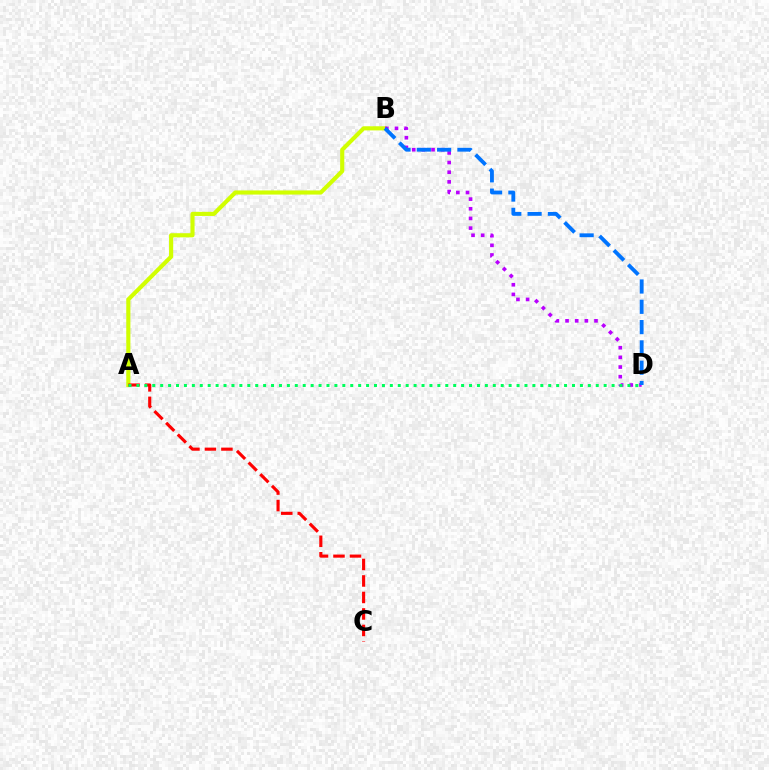{('A', 'B'): [{'color': '#d1ff00', 'line_style': 'solid', 'thickness': 2.97}], ('A', 'C'): [{'color': '#ff0000', 'line_style': 'dashed', 'thickness': 2.24}], ('B', 'D'): [{'color': '#b900ff', 'line_style': 'dotted', 'thickness': 2.62}, {'color': '#0074ff', 'line_style': 'dashed', 'thickness': 2.76}], ('A', 'D'): [{'color': '#00ff5c', 'line_style': 'dotted', 'thickness': 2.15}]}